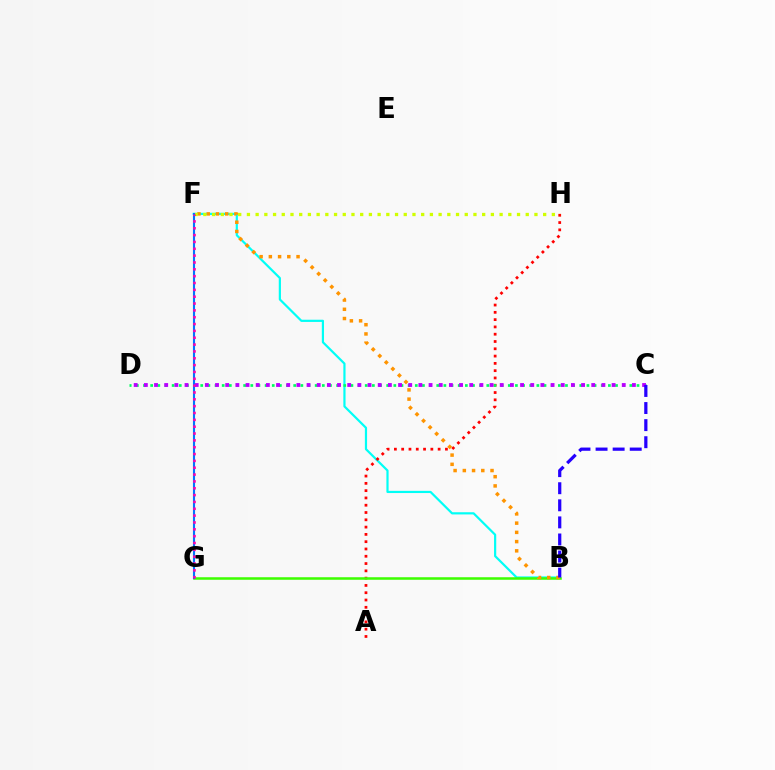{('B', 'F'): [{'color': '#00fff6', 'line_style': 'solid', 'thickness': 1.58}, {'color': '#ff9400', 'line_style': 'dotted', 'thickness': 2.51}], ('A', 'H'): [{'color': '#ff0000', 'line_style': 'dotted', 'thickness': 1.98}], ('C', 'D'): [{'color': '#00ff5c', 'line_style': 'dotted', 'thickness': 1.94}, {'color': '#b900ff', 'line_style': 'dotted', 'thickness': 2.76}], ('B', 'G'): [{'color': '#3dff00', 'line_style': 'solid', 'thickness': 1.82}], ('F', 'H'): [{'color': '#d1ff00', 'line_style': 'dotted', 'thickness': 2.37}], ('F', 'G'): [{'color': '#0074ff', 'line_style': 'solid', 'thickness': 1.52}, {'color': '#ff00ac', 'line_style': 'dotted', 'thickness': 1.86}], ('B', 'C'): [{'color': '#2500ff', 'line_style': 'dashed', 'thickness': 2.32}]}